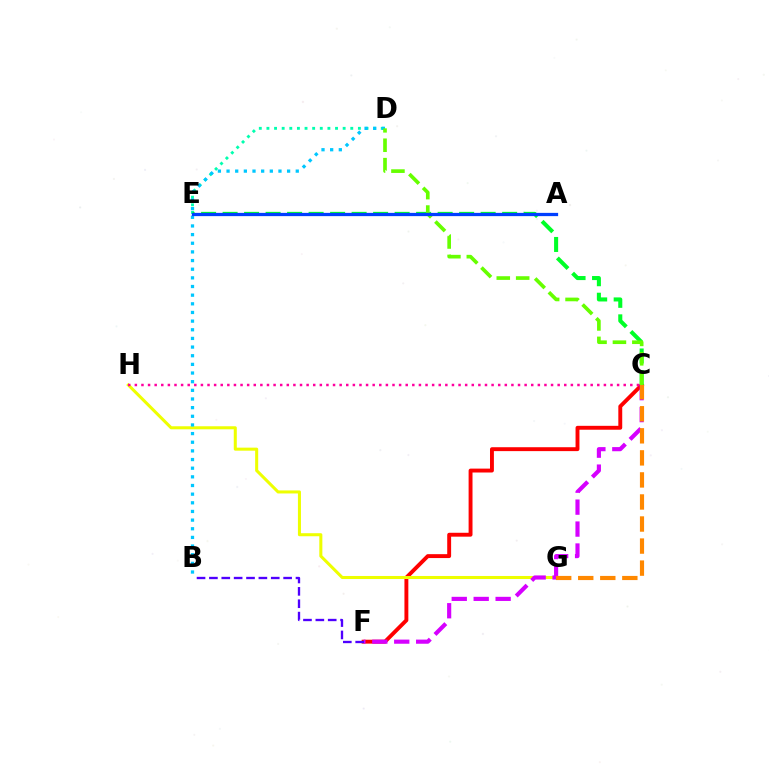{('C', 'F'): [{'color': '#ff0000', 'line_style': 'solid', 'thickness': 2.81}, {'color': '#d600ff', 'line_style': 'dashed', 'thickness': 2.98}], ('G', 'H'): [{'color': '#eeff00', 'line_style': 'solid', 'thickness': 2.19}], ('D', 'E'): [{'color': '#00ffaf', 'line_style': 'dotted', 'thickness': 2.07}], ('C', 'E'): [{'color': '#00ff27', 'line_style': 'dashed', 'thickness': 2.92}], ('B', 'D'): [{'color': '#00c7ff', 'line_style': 'dotted', 'thickness': 2.35}], ('C', 'D'): [{'color': '#66ff00', 'line_style': 'dashed', 'thickness': 2.64}], ('C', 'G'): [{'color': '#ff8800', 'line_style': 'dashed', 'thickness': 3.0}], ('C', 'H'): [{'color': '#ff00a0', 'line_style': 'dotted', 'thickness': 1.79}], ('A', 'E'): [{'color': '#003fff', 'line_style': 'solid', 'thickness': 2.35}], ('B', 'F'): [{'color': '#4f00ff', 'line_style': 'dashed', 'thickness': 1.68}]}